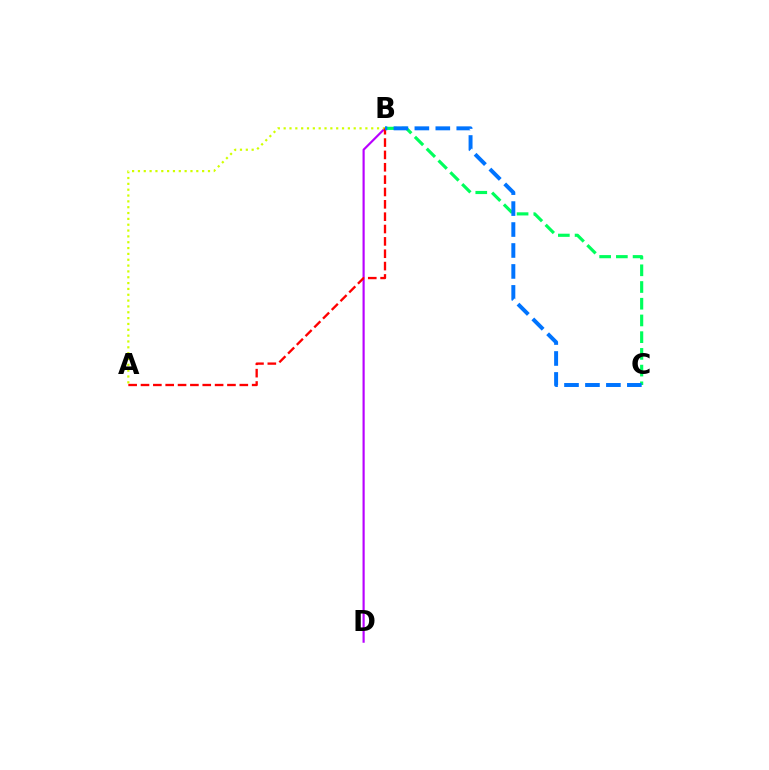{('B', 'C'): [{'color': '#00ff5c', 'line_style': 'dashed', 'thickness': 2.27}, {'color': '#0074ff', 'line_style': 'dashed', 'thickness': 2.85}], ('B', 'D'): [{'color': '#b900ff', 'line_style': 'solid', 'thickness': 1.56}], ('A', 'B'): [{'color': '#d1ff00', 'line_style': 'dotted', 'thickness': 1.59}, {'color': '#ff0000', 'line_style': 'dashed', 'thickness': 1.68}]}